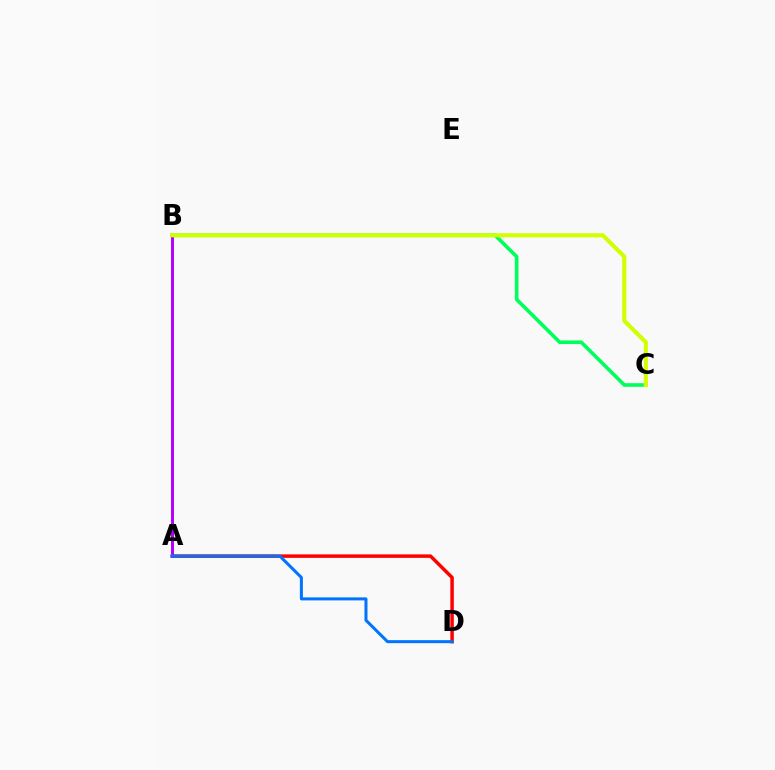{('A', 'D'): [{'color': '#ff0000', 'line_style': 'solid', 'thickness': 2.51}, {'color': '#0074ff', 'line_style': 'solid', 'thickness': 2.17}], ('B', 'C'): [{'color': '#00ff5c', 'line_style': 'solid', 'thickness': 2.61}, {'color': '#d1ff00', 'line_style': 'solid', 'thickness': 2.94}], ('A', 'B'): [{'color': '#b900ff', 'line_style': 'solid', 'thickness': 2.14}]}